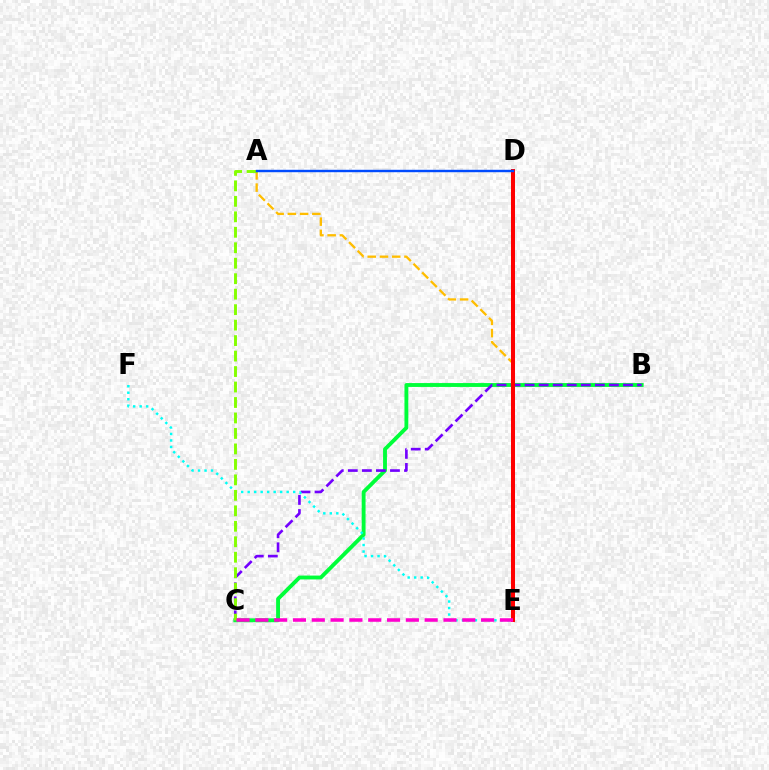{('A', 'E'): [{'color': '#ffbd00', 'line_style': 'dashed', 'thickness': 1.66}], ('B', 'C'): [{'color': '#00ff39', 'line_style': 'solid', 'thickness': 2.78}, {'color': '#7200ff', 'line_style': 'dashed', 'thickness': 1.91}], ('E', 'F'): [{'color': '#00fff6', 'line_style': 'dotted', 'thickness': 1.77}], ('D', 'E'): [{'color': '#ff0000', 'line_style': 'solid', 'thickness': 2.9}], ('A', 'C'): [{'color': '#84ff00', 'line_style': 'dashed', 'thickness': 2.1}], ('A', 'D'): [{'color': '#004bff', 'line_style': 'solid', 'thickness': 1.74}], ('C', 'E'): [{'color': '#ff00cf', 'line_style': 'dashed', 'thickness': 2.56}]}